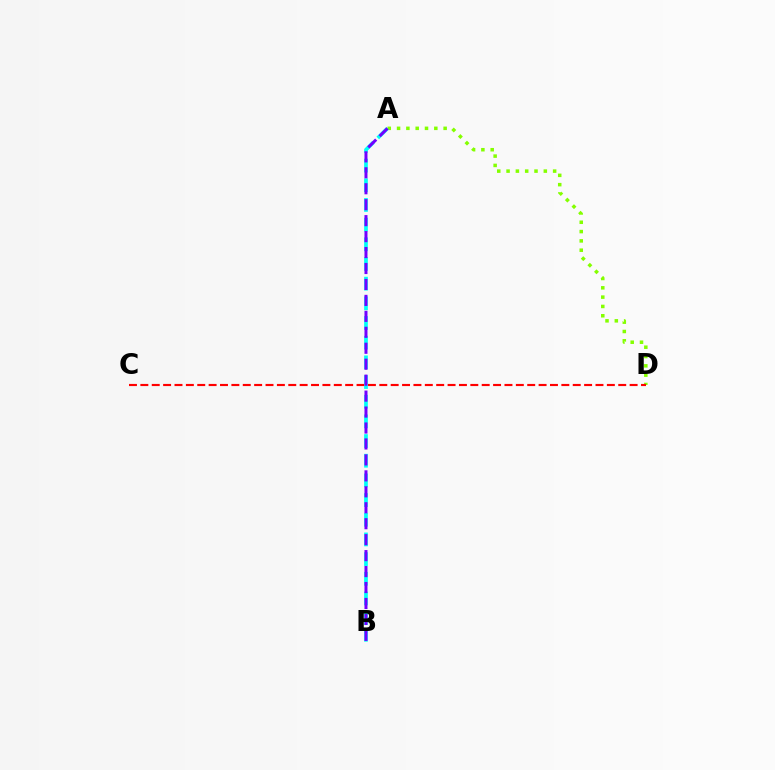{('A', 'D'): [{'color': '#84ff00', 'line_style': 'dotted', 'thickness': 2.53}], ('C', 'D'): [{'color': '#ff0000', 'line_style': 'dashed', 'thickness': 1.55}], ('A', 'B'): [{'color': '#00fff6', 'line_style': 'dashed', 'thickness': 2.67}, {'color': '#7200ff', 'line_style': 'dashed', 'thickness': 2.17}]}